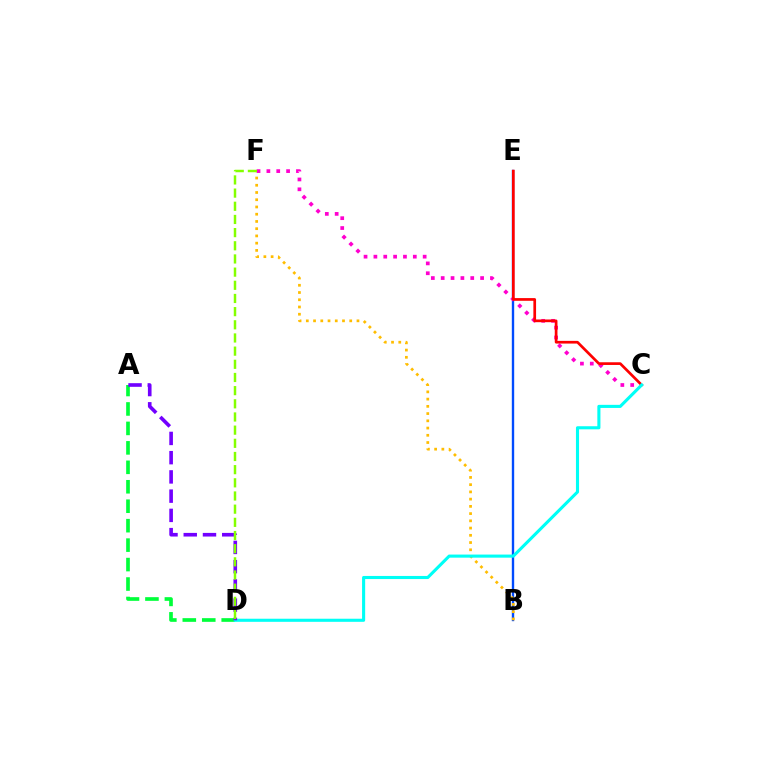{('B', 'E'): [{'color': '#004bff', 'line_style': 'solid', 'thickness': 1.71}], ('B', 'F'): [{'color': '#ffbd00', 'line_style': 'dotted', 'thickness': 1.97}], ('C', 'F'): [{'color': '#ff00cf', 'line_style': 'dotted', 'thickness': 2.68}], ('A', 'D'): [{'color': '#00ff39', 'line_style': 'dashed', 'thickness': 2.64}, {'color': '#7200ff', 'line_style': 'dashed', 'thickness': 2.61}], ('C', 'E'): [{'color': '#ff0000', 'line_style': 'solid', 'thickness': 1.94}], ('C', 'D'): [{'color': '#00fff6', 'line_style': 'solid', 'thickness': 2.23}], ('D', 'F'): [{'color': '#84ff00', 'line_style': 'dashed', 'thickness': 1.79}]}